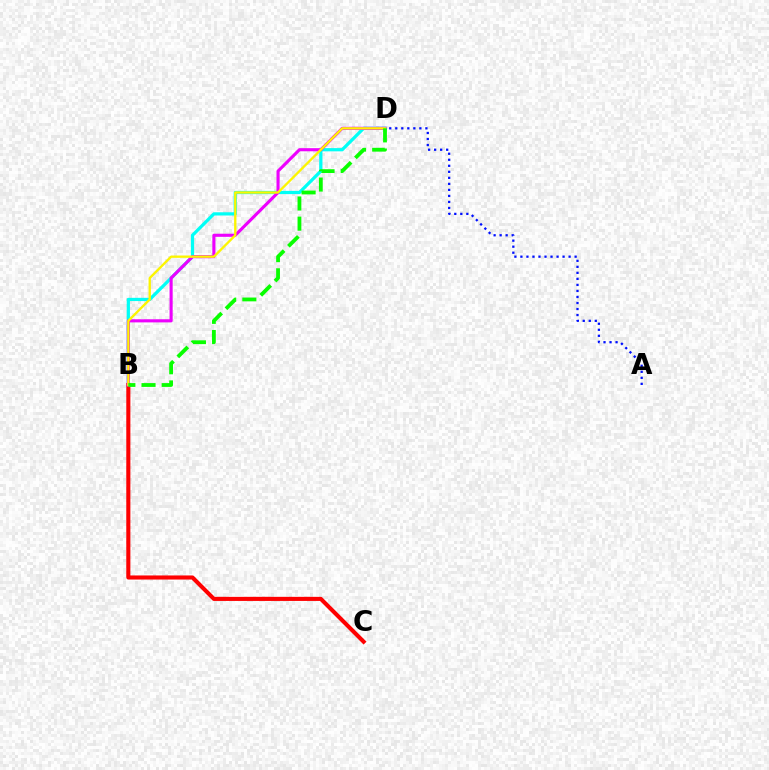{('A', 'D'): [{'color': '#0010ff', 'line_style': 'dotted', 'thickness': 1.64}], ('B', 'D'): [{'color': '#00fff6', 'line_style': 'solid', 'thickness': 2.32}, {'color': '#ee00ff', 'line_style': 'solid', 'thickness': 2.24}, {'color': '#fcf500', 'line_style': 'solid', 'thickness': 1.67}, {'color': '#08ff00', 'line_style': 'dashed', 'thickness': 2.74}], ('B', 'C'): [{'color': '#ff0000', 'line_style': 'solid', 'thickness': 2.95}]}